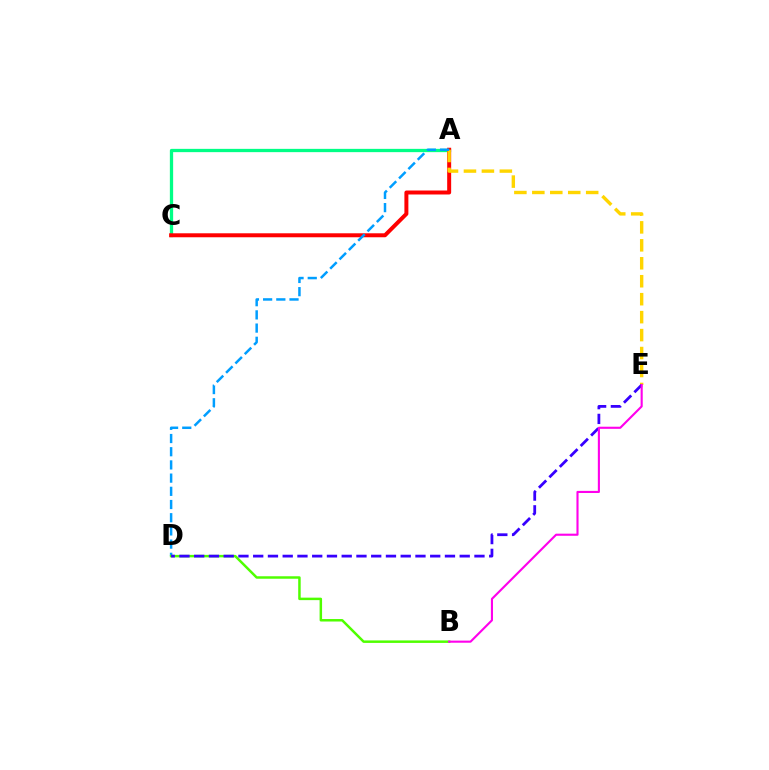{('A', 'C'): [{'color': '#00ff86', 'line_style': 'solid', 'thickness': 2.36}, {'color': '#ff0000', 'line_style': 'solid', 'thickness': 2.86}], ('A', 'E'): [{'color': '#ffd500', 'line_style': 'dashed', 'thickness': 2.44}], ('A', 'D'): [{'color': '#009eff', 'line_style': 'dashed', 'thickness': 1.79}], ('B', 'D'): [{'color': '#4fff00', 'line_style': 'solid', 'thickness': 1.79}], ('D', 'E'): [{'color': '#3700ff', 'line_style': 'dashed', 'thickness': 2.0}], ('B', 'E'): [{'color': '#ff00ed', 'line_style': 'solid', 'thickness': 1.52}]}